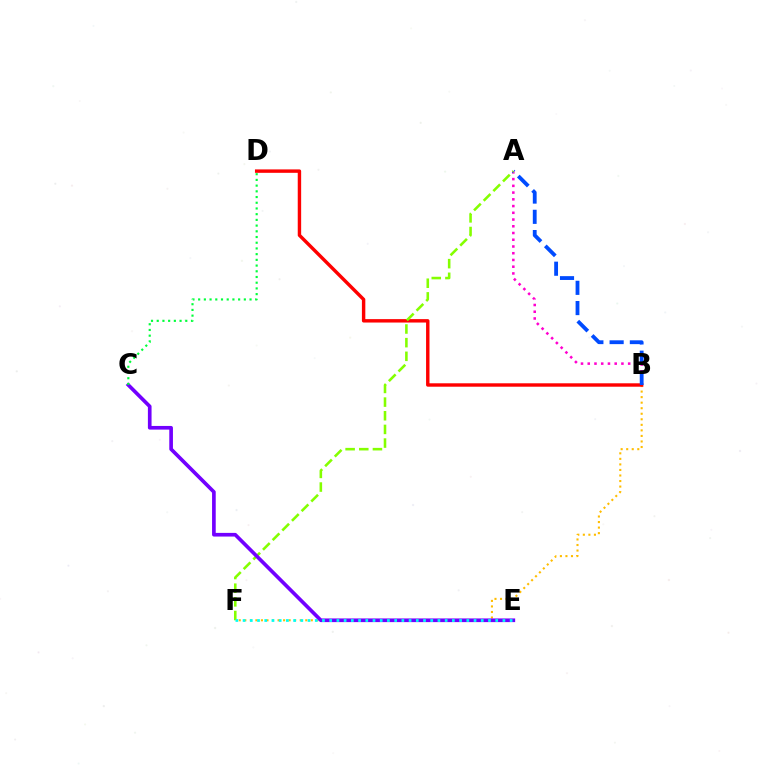{('B', 'F'): [{'color': '#ffbd00', 'line_style': 'dotted', 'thickness': 1.51}], ('A', 'B'): [{'color': '#ff00cf', 'line_style': 'dotted', 'thickness': 1.83}, {'color': '#004bff', 'line_style': 'dashed', 'thickness': 2.75}], ('B', 'D'): [{'color': '#ff0000', 'line_style': 'solid', 'thickness': 2.46}], ('A', 'F'): [{'color': '#84ff00', 'line_style': 'dashed', 'thickness': 1.86}], ('C', 'E'): [{'color': '#7200ff', 'line_style': 'solid', 'thickness': 2.64}], ('E', 'F'): [{'color': '#00fff6', 'line_style': 'dotted', 'thickness': 1.96}], ('C', 'D'): [{'color': '#00ff39', 'line_style': 'dotted', 'thickness': 1.55}]}